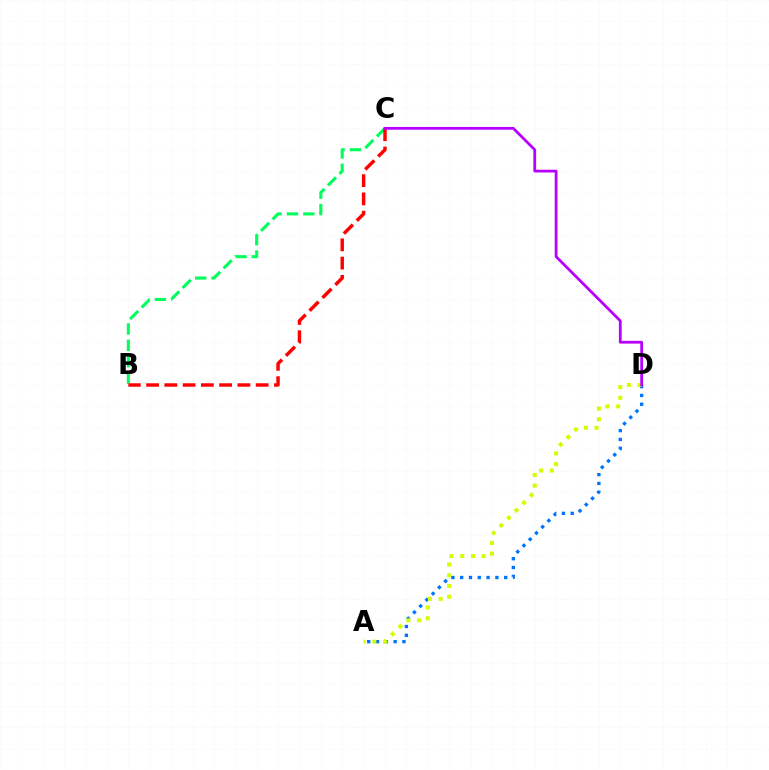{('B', 'C'): [{'color': '#00ff5c', 'line_style': 'dashed', 'thickness': 2.22}, {'color': '#ff0000', 'line_style': 'dashed', 'thickness': 2.48}], ('A', 'D'): [{'color': '#0074ff', 'line_style': 'dotted', 'thickness': 2.39}, {'color': '#d1ff00', 'line_style': 'dotted', 'thickness': 2.91}], ('C', 'D'): [{'color': '#b900ff', 'line_style': 'solid', 'thickness': 1.99}]}